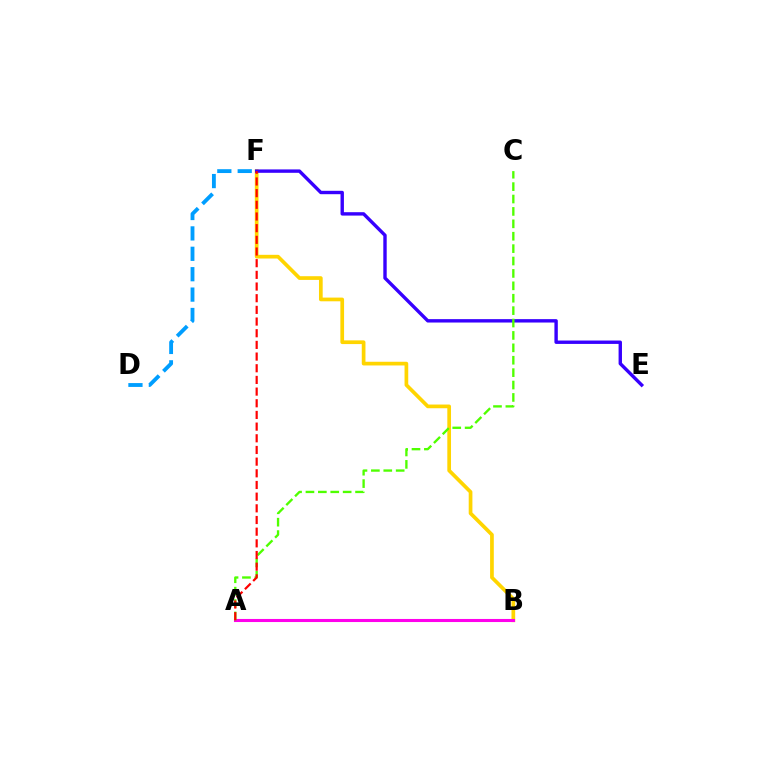{('A', 'B'): [{'color': '#00ff86', 'line_style': 'solid', 'thickness': 2.02}, {'color': '#ff00ed', 'line_style': 'solid', 'thickness': 2.22}], ('B', 'F'): [{'color': '#ffd500', 'line_style': 'solid', 'thickness': 2.67}], ('E', 'F'): [{'color': '#3700ff', 'line_style': 'solid', 'thickness': 2.44}], ('D', 'F'): [{'color': '#009eff', 'line_style': 'dashed', 'thickness': 2.77}], ('A', 'C'): [{'color': '#4fff00', 'line_style': 'dashed', 'thickness': 1.68}], ('A', 'F'): [{'color': '#ff0000', 'line_style': 'dashed', 'thickness': 1.59}]}